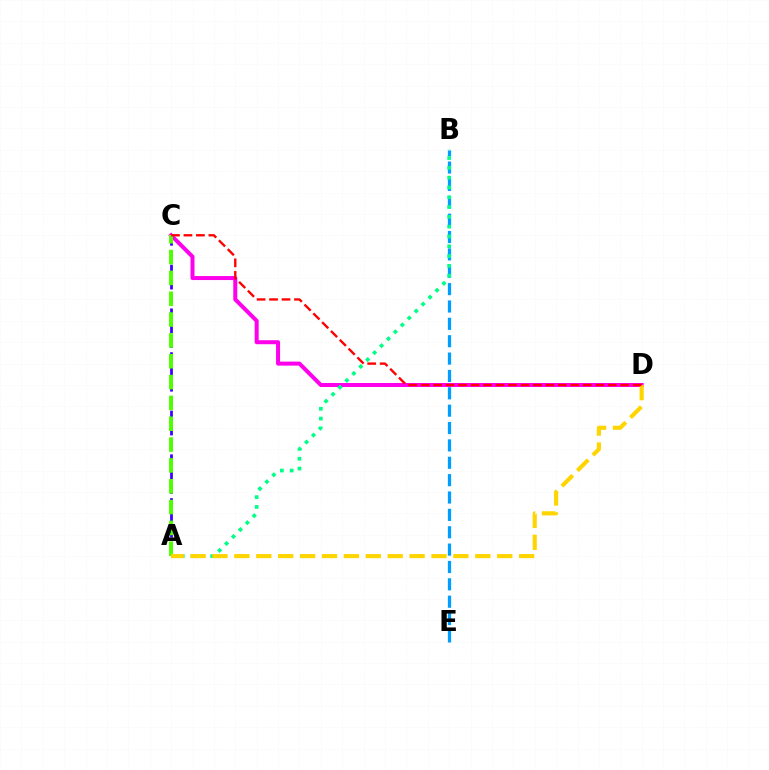{('A', 'C'): [{'color': '#3700ff', 'line_style': 'dashed', 'thickness': 1.98}, {'color': '#4fff00', 'line_style': 'dashed', 'thickness': 2.83}], ('C', 'D'): [{'color': '#ff00ed', 'line_style': 'solid', 'thickness': 2.88}, {'color': '#ff0000', 'line_style': 'dashed', 'thickness': 1.69}], ('B', 'E'): [{'color': '#009eff', 'line_style': 'dashed', 'thickness': 2.36}], ('A', 'B'): [{'color': '#00ff86', 'line_style': 'dotted', 'thickness': 2.66}], ('A', 'D'): [{'color': '#ffd500', 'line_style': 'dashed', 'thickness': 2.98}]}